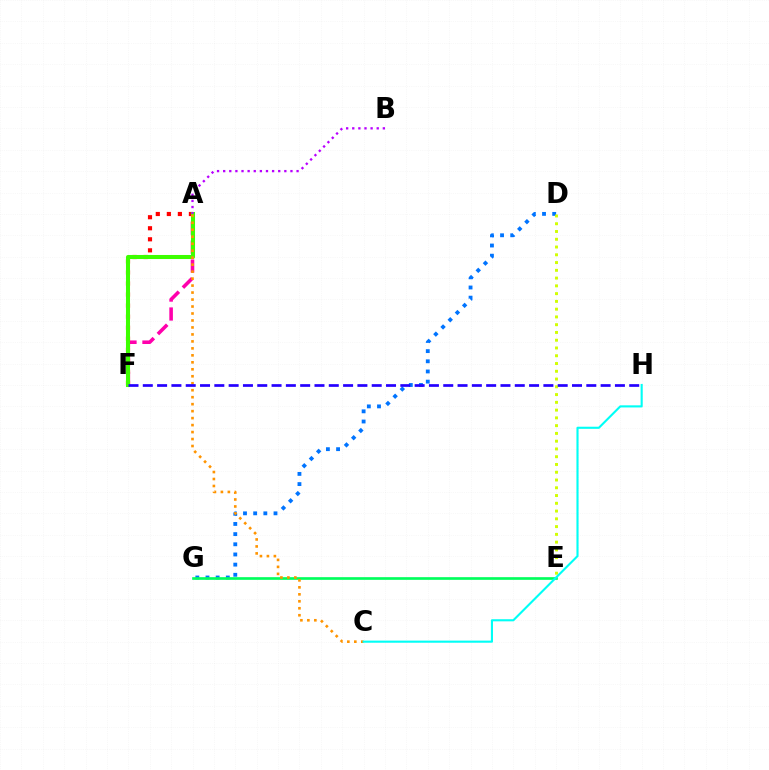{('D', 'G'): [{'color': '#0074ff', 'line_style': 'dotted', 'thickness': 2.76}], ('A', 'F'): [{'color': '#ff00ac', 'line_style': 'dashed', 'thickness': 2.57}, {'color': '#ff0000', 'line_style': 'dotted', 'thickness': 3.0}, {'color': '#3dff00', 'line_style': 'solid', 'thickness': 2.92}], ('D', 'E'): [{'color': '#d1ff00', 'line_style': 'dotted', 'thickness': 2.11}], ('A', 'B'): [{'color': '#b900ff', 'line_style': 'dotted', 'thickness': 1.66}], ('E', 'G'): [{'color': '#00ff5c', 'line_style': 'solid', 'thickness': 1.92}], ('A', 'C'): [{'color': '#ff9400', 'line_style': 'dotted', 'thickness': 1.9}], ('C', 'H'): [{'color': '#00fff6', 'line_style': 'solid', 'thickness': 1.52}], ('F', 'H'): [{'color': '#2500ff', 'line_style': 'dashed', 'thickness': 1.94}]}